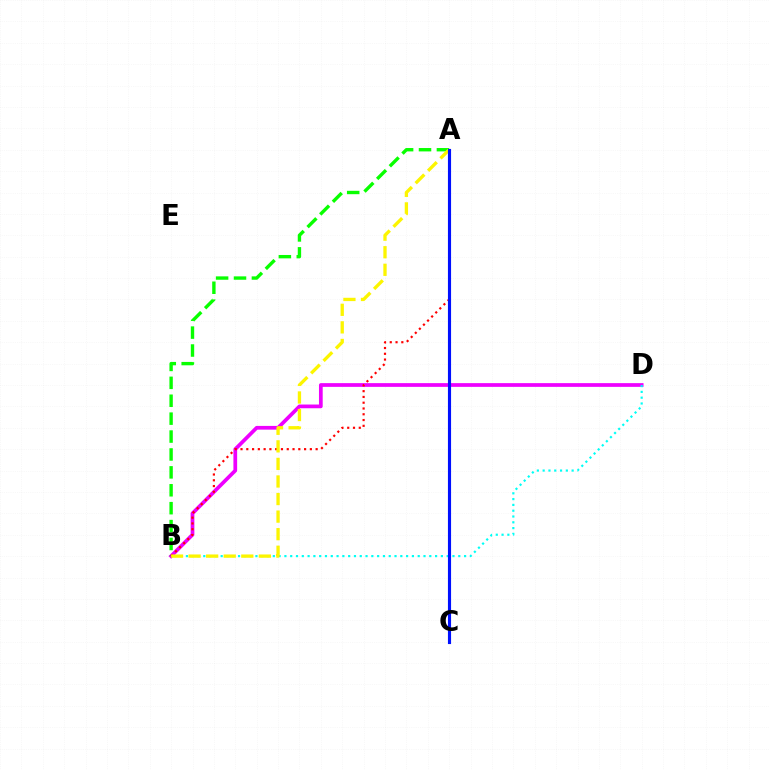{('B', 'D'): [{'color': '#ee00ff', 'line_style': 'solid', 'thickness': 2.68}, {'color': '#00fff6', 'line_style': 'dotted', 'thickness': 1.57}], ('A', 'B'): [{'color': '#08ff00', 'line_style': 'dashed', 'thickness': 2.43}, {'color': '#ff0000', 'line_style': 'dotted', 'thickness': 1.57}, {'color': '#fcf500', 'line_style': 'dashed', 'thickness': 2.39}], ('A', 'C'): [{'color': '#0010ff', 'line_style': 'solid', 'thickness': 2.26}]}